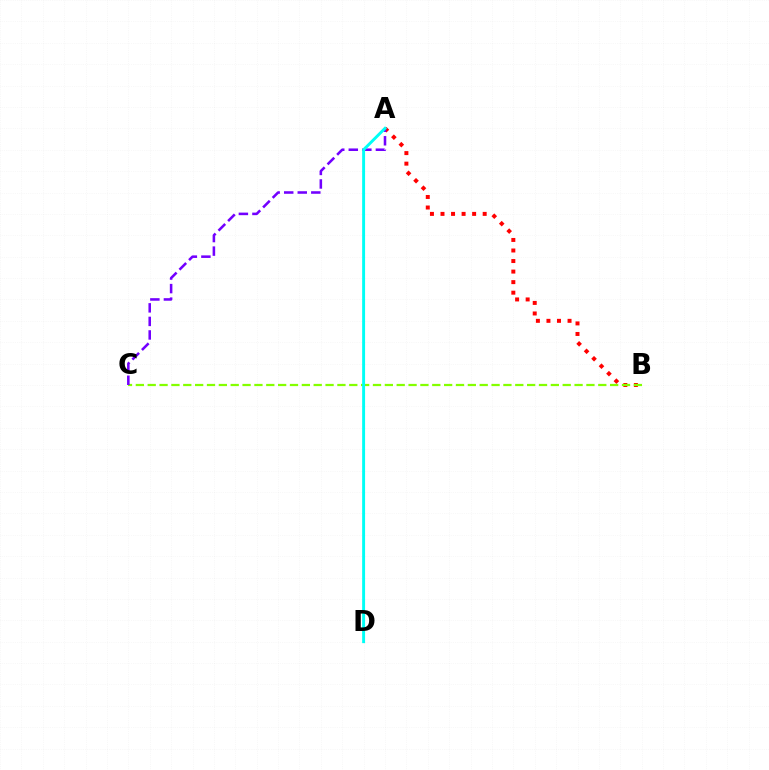{('A', 'B'): [{'color': '#ff0000', 'line_style': 'dotted', 'thickness': 2.87}], ('B', 'C'): [{'color': '#84ff00', 'line_style': 'dashed', 'thickness': 1.61}], ('A', 'C'): [{'color': '#7200ff', 'line_style': 'dashed', 'thickness': 1.84}], ('A', 'D'): [{'color': '#00fff6', 'line_style': 'solid', 'thickness': 2.11}]}